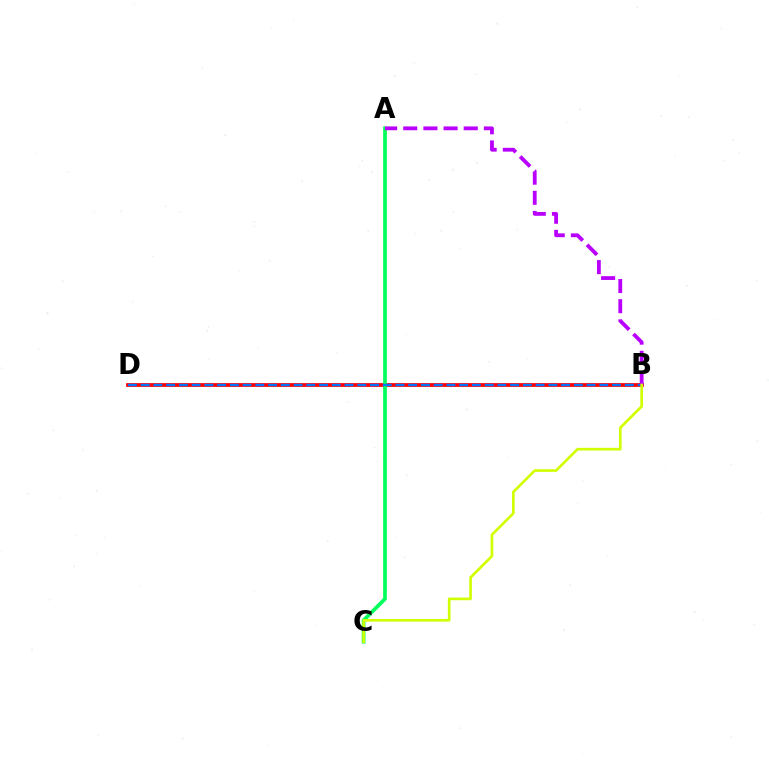{('B', 'D'): [{'color': '#ff0000', 'line_style': 'solid', 'thickness': 2.7}, {'color': '#0074ff', 'line_style': 'dashed', 'thickness': 1.73}], ('A', 'C'): [{'color': '#00ff5c', 'line_style': 'solid', 'thickness': 2.67}], ('A', 'B'): [{'color': '#b900ff', 'line_style': 'dashed', 'thickness': 2.74}], ('B', 'C'): [{'color': '#d1ff00', 'line_style': 'solid', 'thickness': 1.92}]}